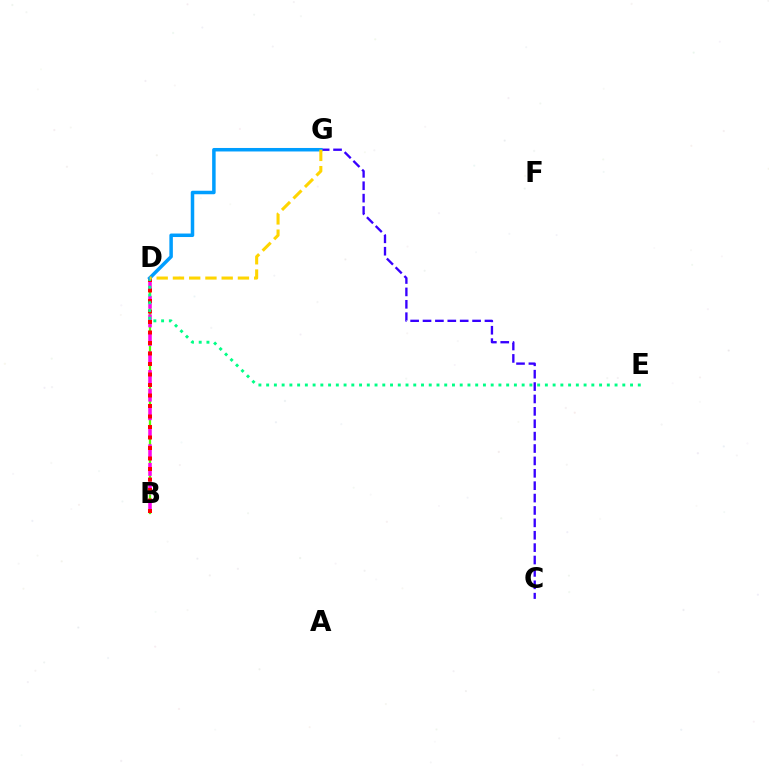{('B', 'D'): [{'color': '#4fff00', 'line_style': 'solid', 'thickness': 1.64}, {'color': '#ff00ed', 'line_style': 'dashed', 'thickness': 2.52}, {'color': '#ff0000', 'line_style': 'dotted', 'thickness': 2.85}], ('C', 'G'): [{'color': '#3700ff', 'line_style': 'dashed', 'thickness': 1.68}], ('D', 'E'): [{'color': '#00ff86', 'line_style': 'dotted', 'thickness': 2.1}], ('D', 'G'): [{'color': '#009eff', 'line_style': 'solid', 'thickness': 2.52}, {'color': '#ffd500', 'line_style': 'dashed', 'thickness': 2.21}]}